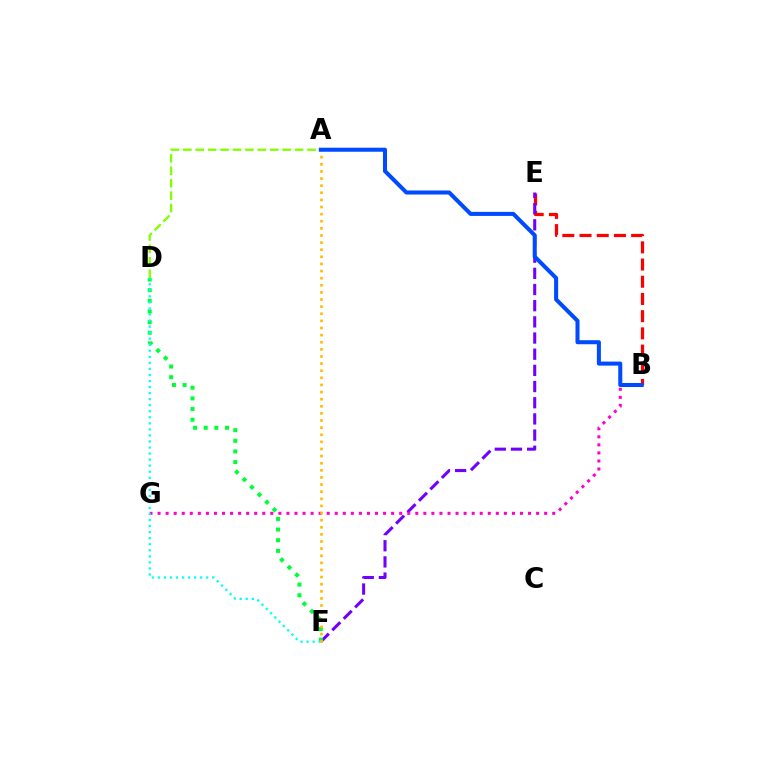{('B', 'E'): [{'color': '#ff0000', 'line_style': 'dashed', 'thickness': 2.34}], ('E', 'F'): [{'color': '#7200ff', 'line_style': 'dashed', 'thickness': 2.2}], ('D', 'F'): [{'color': '#00ff39', 'line_style': 'dotted', 'thickness': 2.89}, {'color': '#00fff6', 'line_style': 'dotted', 'thickness': 1.64}], ('B', 'G'): [{'color': '#ff00cf', 'line_style': 'dotted', 'thickness': 2.19}], ('A', 'D'): [{'color': '#84ff00', 'line_style': 'dashed', 'thickness': 1.69}], ('A', 'F'): [{'color': '#ffbd00', 'line_style': 'dotted', 'thickness': 1.93}], ('A', 'B'): [{'color': '#004bff', 'line_style': 'solid', 'thickness': 2.91}]}